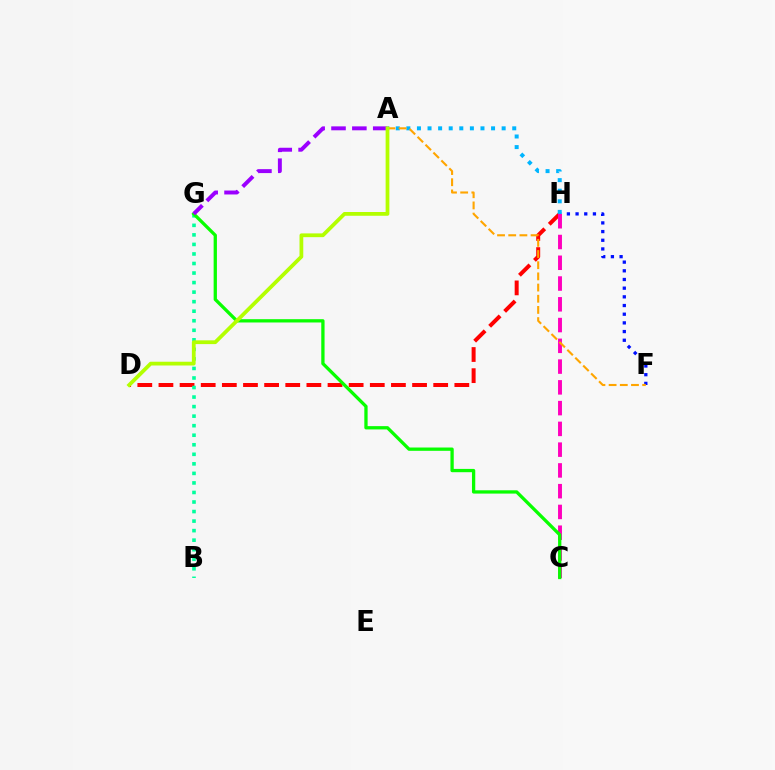{('D', 'H'): [{'color': '#ff0000', 'line_style': 'dashed', 'thickness': 2.87}], ('F', 'H'): [{'color': '#0010ff', 'line_style': 'dotted', 'thickness': 2.36}], ('A', 'H'): [{'color': '#00b5ff', 'line_style': 'dotted', 'thickness': 2.88}], ('B', 'G'): [{'color': '#00ff9d', 'line_style': 'dotted', 'thickness': 2.59}], ('C', 'H'): [{'color': '#ff00bd', 'line_style': 'dashed', 'thickness': 2.82}], ('C', 'G'): [{'color': '#08ff00', 'line_style': 'solid', 'thickness': 2.37}], ('A', 'F'): [{'color': '#ffa500', 'line_style': 'dashed', 'thickness': 1.52}], ('A', 'G'): [{'color': '#9b00ff', 'line_style': 'dashed', 'thickness': 2.83}], ('A', 'D'): [{'color': '#b3ff00', 'line_style': 'solid', 'thickness': 2.71}]}